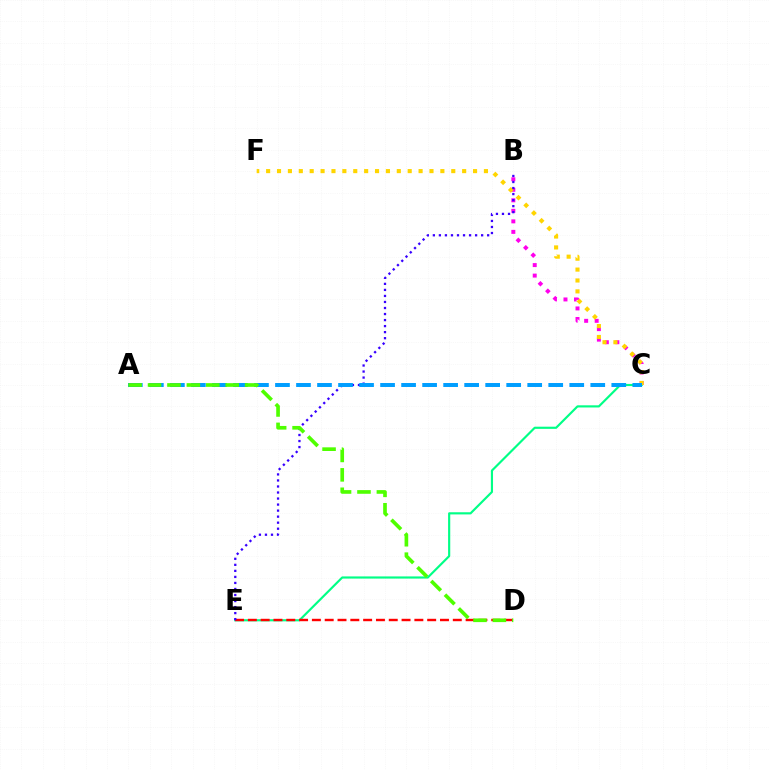{('B', 'C'): [{'color': '#ff00ed', 'line_style': 'dotted', 'thickness': 2.86}], ('C', 'E'): [{'color': '#00ff86', 'line_style': 'solid', 'thickness': 1.56}], ('D', 'E'): [{'color': '#ff0000', 'line_style': 'dashed', 'thickness': 1.74}], ('C', 'F'): [{'color': '#ffd500', 'line_style': 'dotted', 'thickness': 2.96}], ('B', 'E'): [{'color': '#3700ff', 'line_style': 'dotted', 'thickness': 1.64}], ('A', 'C'): [{'color': '#009eff', 'line_style': 'dashed', 'thickness': 2.86}], ('A', 'D'): [{'color': '#4fff00', 'line_style': 'dashed', 'thickness': 2.64}]}